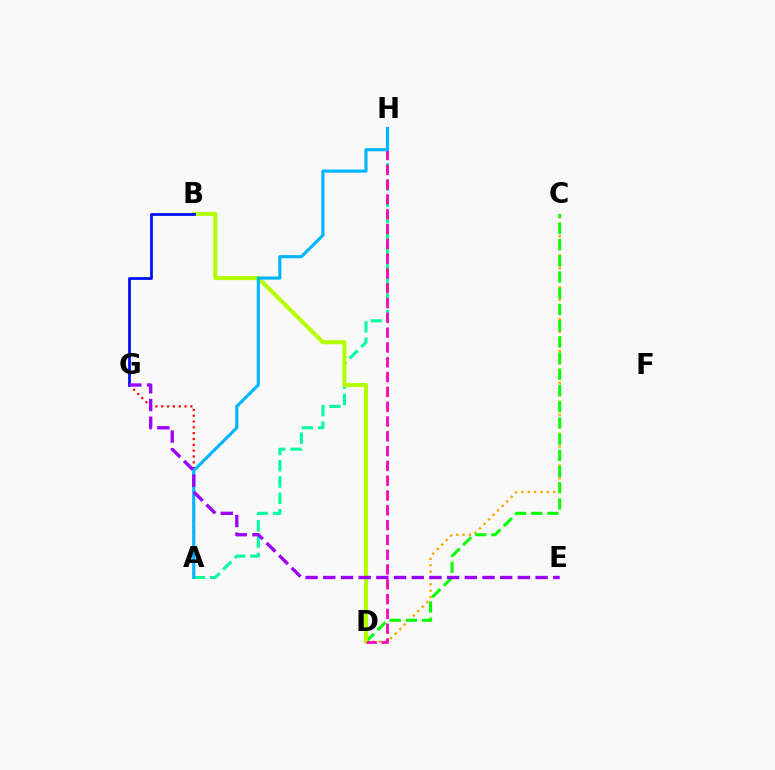{('A', 'G'): [{'color': '#ff0000', 'line_style': 'dotted', 'thickness': 1.58}], ('C', 'D'): [{'color': '#ffa500', 'line_style': 'dotted', 'thickness': 1.73}, {'color': '#08ff00', 'line_style': 'dashed', 'thickness': 2.2}], ('A', 'H'): [{'color': '#00ff9d', 'line_style': 'dashed', 'thickness': 2.22}, {'color': '#00b5ff', 'line_style': 'solid', 'thickness': 2.26}], ('B', 'D'): [{'color': '#b3ff00', 'line_style': 'solid', 'thickness': 2.95}], ('D', 'H'): [{'color': '#ff00bd', 'line_style': 'dashed', 'thickness': 2.01}], ('B', 'G'): [{'color': '#0010ff', 'line_style': 'solid', 'thickness': 1.99}], ('E', 'G'): [{'color': '#9b00ff', 'line_style': 'dashed', 'thickness': 2.4}]}